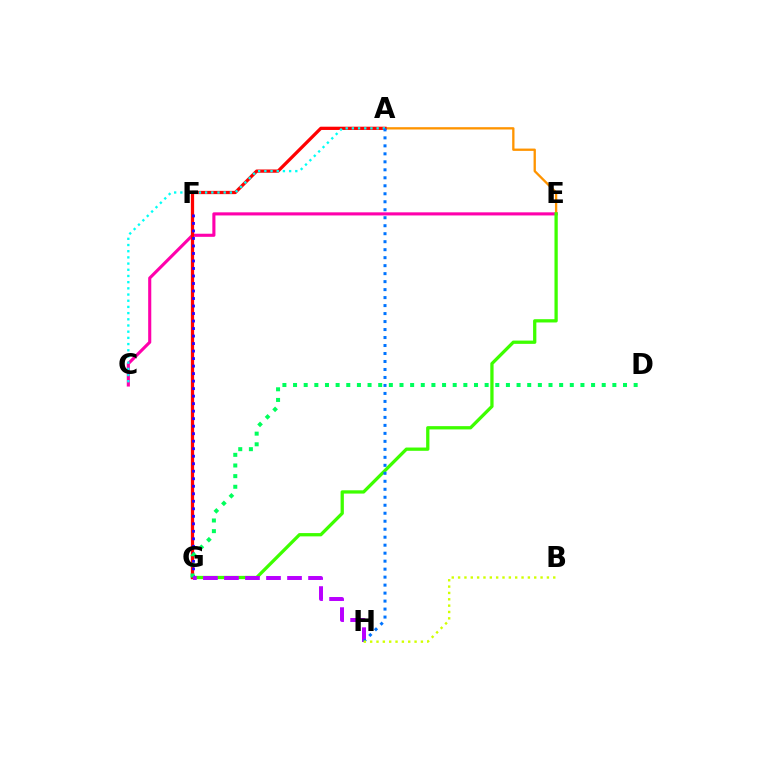{('C', 'E'): [{'color': '#ff00ac', 'line_style': 'solid', 'thickness': 2.24}], ('A', 'E'): [{'color': '#ff9400', 'line_style': 'solid', 'thickness': 1.67}], ('E', 'G'): [{'color': '#3dff00', 'line_style': 'solid', 'thickness': 2.36}], ('A', 'G'): [{'color': '#ff0000', 'line_style': 'solid', 'thickness': 2.34}], ('F', 'G'): [{'color': '#2500ff', 'line_style': 'dotted', 'thickness': 2.04}], ('D', 'G'): [{'color': '#00ff5c', 'line_style': 'dotted', 'thickness': 2.89}], ('A', 'C'): [{'color': '#00fff6', 'line_style': 'dotted', 'thickness': 1.68}], ('G', 'H'): [{'color': '#b900ff', 'line_style': 'dashed', 'thickness': 2.86}], ('A', 'H'): [{'color': '#0074ff', 'line_style': 'dotted', 'thickness': 2.17}], ('B', 'H'): [{'color': '#d1ff00', 'line_style': 'dotted', 'thickness': 1.72}]}